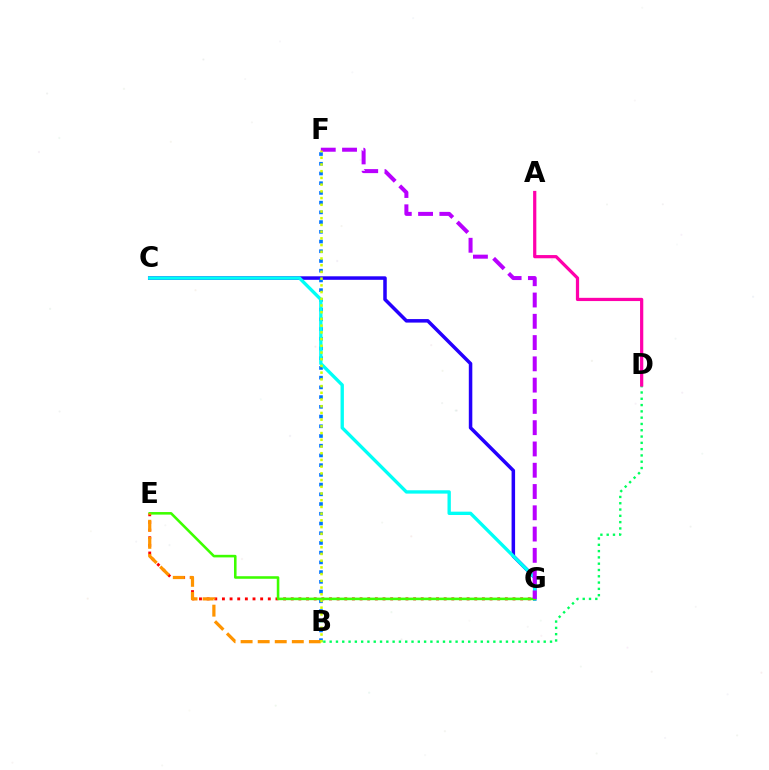{('B', 'D'): [{'color': '#00ff5c', 'line_style': 'dotted', 'thickness': 1.71}], ('E', 'G'): [{'color': '#ff0000', 'line_style': 'dotted', 'thickness': 2.08}, {'color': '#3dff00', 'line_style': 'solid', 'thickness': 1.85}], ('A', 'D'): [{'color': '#ff00ac', 'line_style': 'solid', 'thickness': 2.32}], ('C', 'G'): [{'color': '#2500ff', 'line_style': 'solid', 'thickness': 2.53}, {'color': '#00fff6', 'line_style': 'solid', 'thickness': 2.41}], ('B', 'F'): [{'color': '#0074ff', 'line_style': 'dotted', 'thickness': 2.64}, {'color': '#d1ff00', 'line_style': 'dotted', 'thickness': 1.82}], ('B', 'E'): [{'color': '#ff9400', 'line_style': 'dashed', 'thickness': 2.32}], ('F', 'G'): [{'color': '#b900ff', 'line_style': 'dashed', 'thickness': 2.89}]}